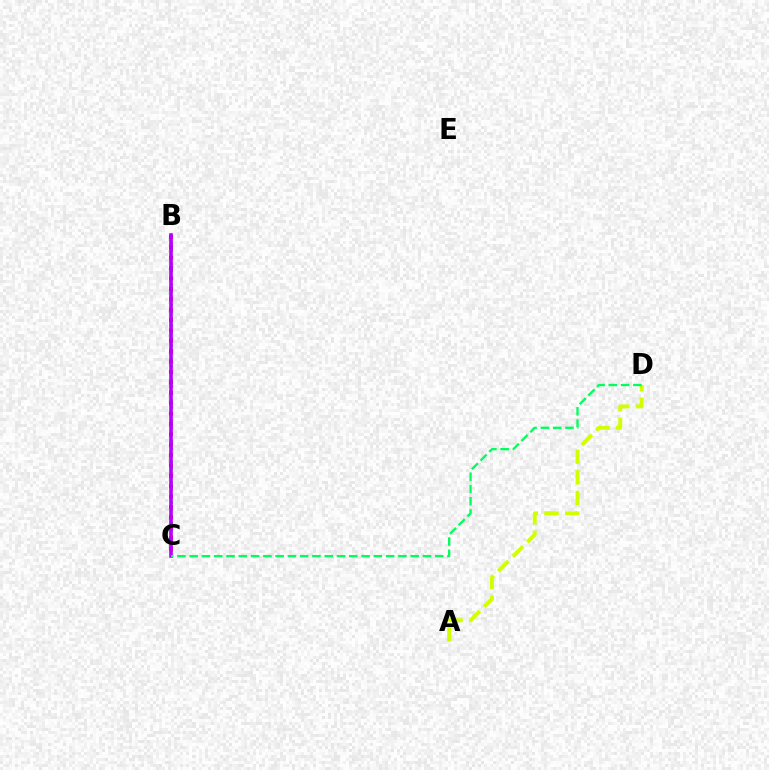{('B', 'C'): [{'color': '#0074ff', 'line_style': 'dotted', 'thickness': 1.85}, {'color': '#ff0000', 'line_style': 'dotted', 'thickness': 2.82}, {'color': '#b900ff', 'line_style': 'solid', 'thickness': 2.61}], ('A', 'D'): [{'color': '#d1ff00', 'line_style': 'dashed', 'thickness': 2.81}], ('C', 'D'): [{'color': '#00ff5c', 'line_style': 'dashed', 'thickness': 1.67}]}